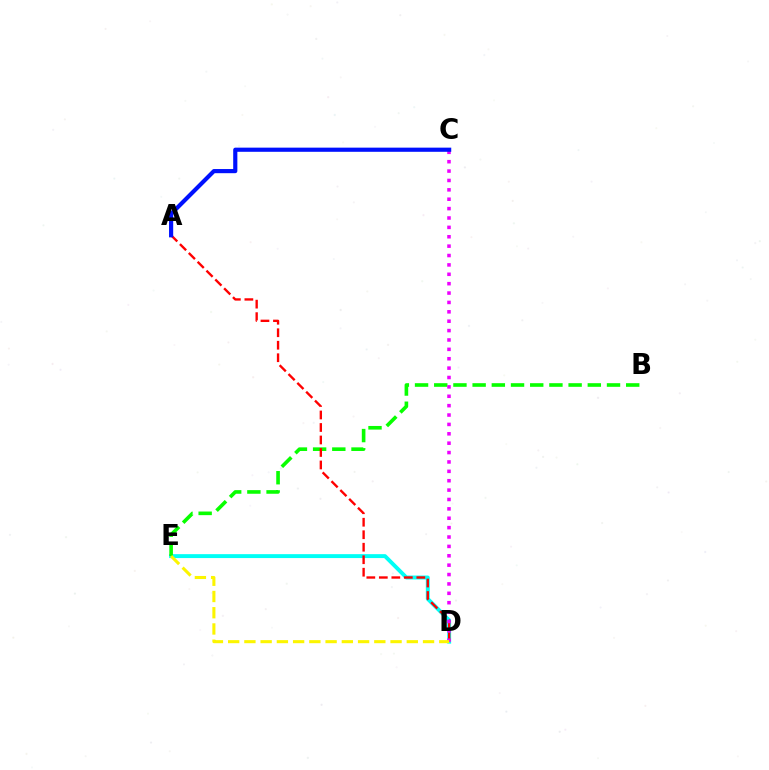{('D', 'E'): [{'color': '#00fff6', 'line_style': 'solid', 'thickness': 2.82}, {'color': '#fcf500', 'line_style': 'dashed', 'thickness': 2.21}], ('B', 'E'): [{'color': '#08ff00', 'line_style': 'dashed', 'thickness': 2.61}], ('A', 'D'): [{'color': '#ff0000', 'line_style': 'dashed', 'thickness': 1.7}], ('C', 'D'): [{'color': '#ee00ff', 'line_style': 'dotted', 'thickness': 2.55}], ('A', 'C'): [{'color': '#0010ff', 'line_style': 'solid', 'thickness': 2.99}]}